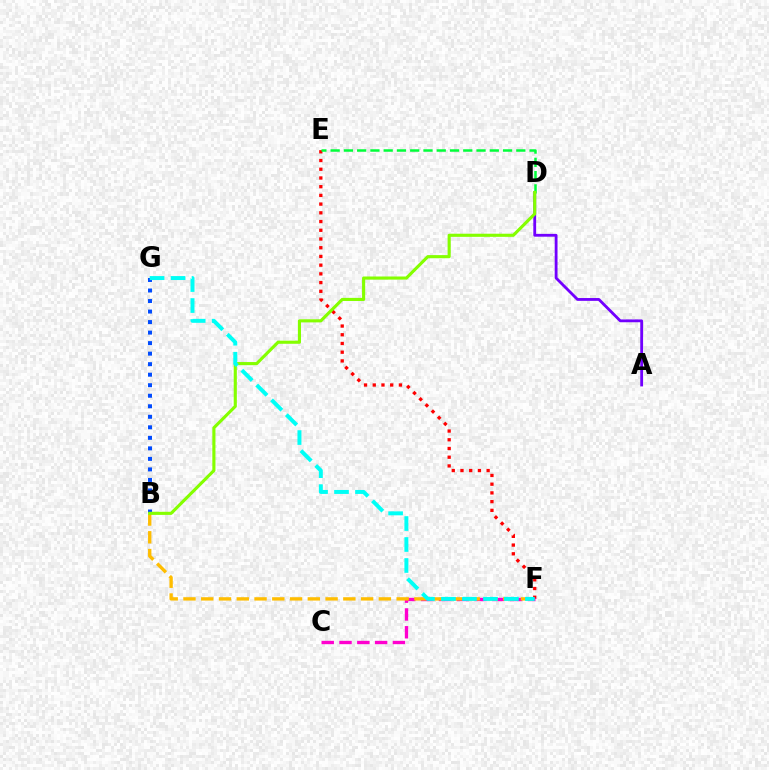{('B', 'G'): [{'color': '#004bff', 'line_style': 'dotted', 'thickness': 2.86}], ('E', 'F'): [{'color': '#ff0000', 'line_style': 'dotted', 'thickness': 2.37}], ('A', 'D'): [{'color': '#7200ff', 'line_style': 'solid', 'thickness': 2.03}], ('C', 'F'): [{'color': '#ff00cf', 'line_style': 'dashed', 'thickness': 2.42}], ('D', 'E'): [{'color': '#00ff39', 'line_style': 'dashed', 'thickness': 1.8}], ('B', 'F'): [{'color': '#ffbd00', 'line_style': 'dashed', 'thickness': 2.41}], ('B', 'D'): [{'color': '#84ff00', 'line_style': 'solid', 'thickness': 2.25}], ('F', 'G'): [{'color': '#00fff6', 'line_style': 'dashed', 'thickness': 2.85}]}